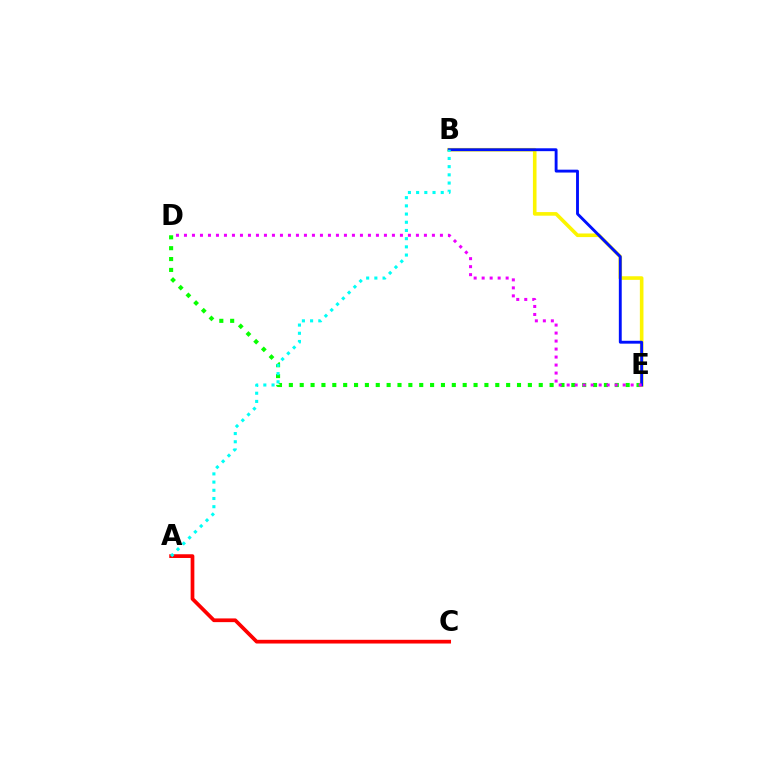{('D', 'E'): [{'color': '#08ff00', 'line_style': 'dotted', 'thickness': 2.95}, {'color': '#ee00ff', 'line_style': 'dotted', 'thickness': 2.17}], ('B', 'E'): [{'color': '#fcf500', 'line_style': 'solid', 'thickness': 2.6}, {'color': '#0010ff', 'line_style': 'solid', 'thickness': 2.07}], ('A', 'C'): [{'color': '#ff0000', 'line_style': 'solid', 'thickness': 2.68}], ('A', 'B'): [{'color': '#00fff6', 'line_style': 'dotted', 'thickness': 2.23}]}